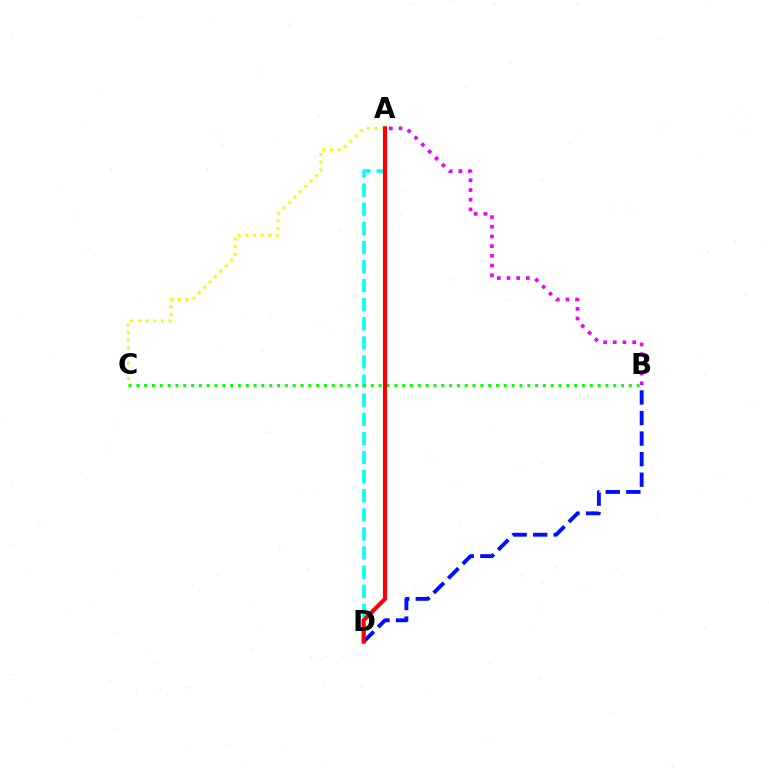{('A', 'D'): [{'color': '#00fff6', 'line_style': 'dashed', 'thickness': 2.6}, {'color': '#ff0000', 'line_style': 'solid', 'thickness': 2.97}], ('B', 'D'): [{'color': '#0010ff', 'line_style': 'dashed', 'thickness': 2.79}], ('A', 'C'): [{'color': '#fcf500', 'line_style': 'dotted', 'thickness': 2.07}], ('A', 'B'): [{'color': '#ee00ff', 'line_style': 'dotted', 'thickness': 2.63}], ('B', 'C'): [{'color': '#08ff00', 'line_style': 'dotted', 'thickness': 2.12}]}